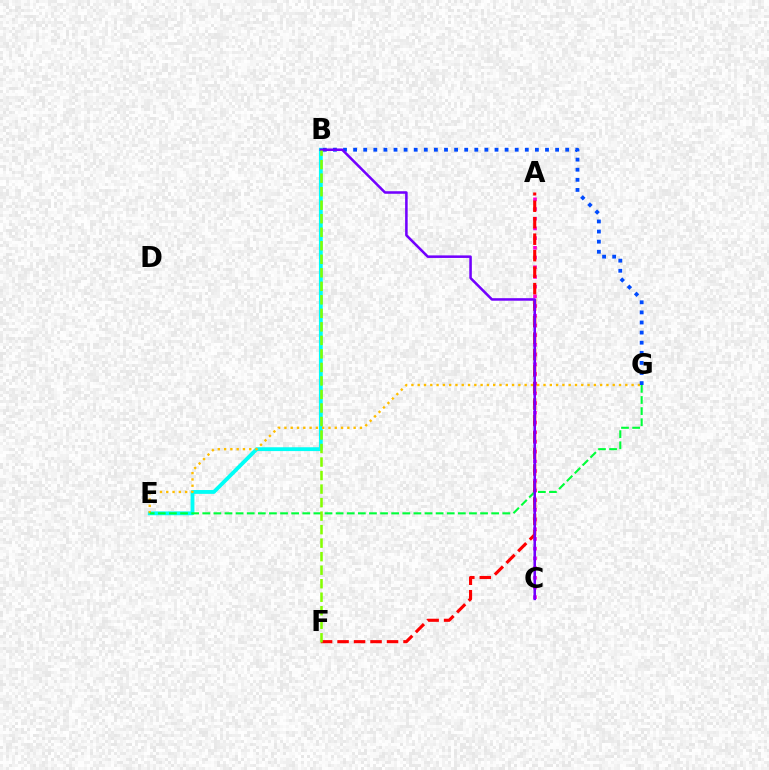{('B', 'E'): [{'color': '#00fff6', 'line_style': 'solid', 'thickness': 2.76}], ('E', 'G'): [{'color': '#ffbd00', 'line_style': 'dotted', 'thickness': 1.71}, {'color': '#00ff39', 'line_style': 'dashed', 'thickness': 1.51}], ('A', 'C'): [{'color': '#ff00cf', 'line_style': 'dotted', 'thickness': 2.64}], ('A', 'F'): [{'color': '#ff0000', 'line_style': 'dashed', 'thickness': 2.24}], ('B', 'G'): [{'color': '#004bff', 'line_style': 'dotted', 'thickness': 2.74}], ('B', 'C'): [{'color': '#7200ff', 'line_style': 'solid', 'thickness': 1.83}], ('B', 'F'): [{'color': '#84ff00', 'line_style': 'dashed', 'thickness': 1.84}]}